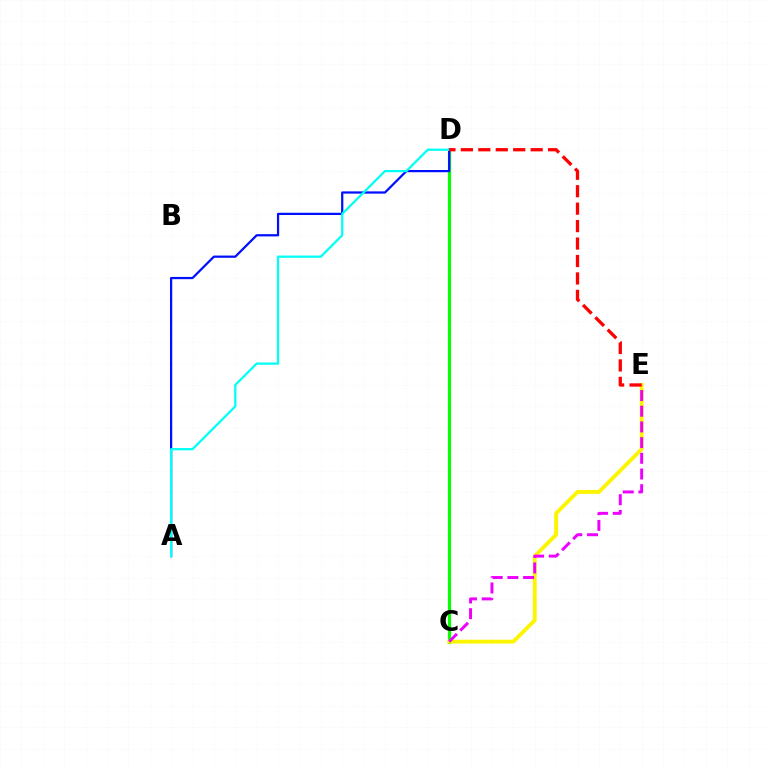{('C', 'D'): [{'color': '#08ff00', 'line_style': 'solid', 'thickness': 2.3}], ('C', 'E'): [{'color': '#fcf500', 'line_style': 'solid', 'thickness': 2.79}, {'color': '#ee00ff', 'line_style': 'dashed', 'thickness': 2.13}], ('A', 'D'): [{'color': '#0010ff', 'line_style': 'solid', 'thickness': 1.61}, {'color': '#00fff6', 'line_style': 'solid', 'thickness': 1.62}], ('D', 'E'): [{'color': '#ff0000', 'line_style': 'dashed', 'thickness': 2.37}]}